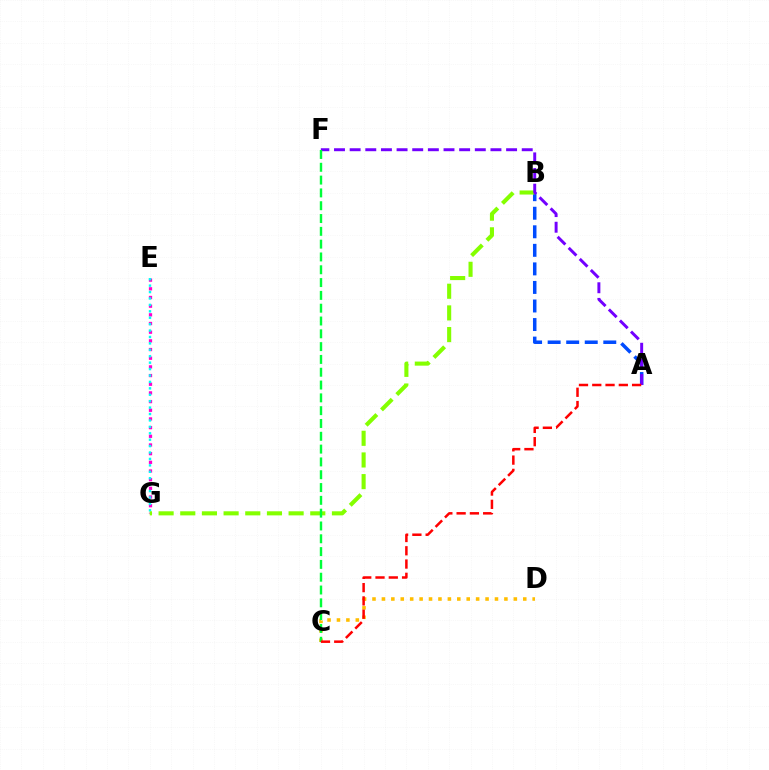{('E', 'G'): [{'color': '#ff00cf', 'line_style': 'dotted', 'thickness': 2.36}, {'color': '#00fff6', 'line_style': 'dotted', 'thickness': 1.74}], ('A', 'B'): [{'color': '#004bff', 'line_style': 'dashed', 'thickness': 2.52}], ('B', 'G'): [{'color': '#84ff00', 'line_style': 'dashed', 'thickness': 2.94}], ('C', 'D'): [{'color': '#ffbd00', 'line_style': 'dotted', 'thickness': 2.56}], ('A', 'F'): [{'color': '#7200ff', 'line_style': 'dashed', 'thickness': 2.13}], ('C', 'F'): [{'color': '#00ff39', 'line_style': 'dashed', 'thickness': 1.74}], ('A', 'C'): [{'color': '#ff0000', 'line_style': 'dashed', 'thickness': 1.8}]}